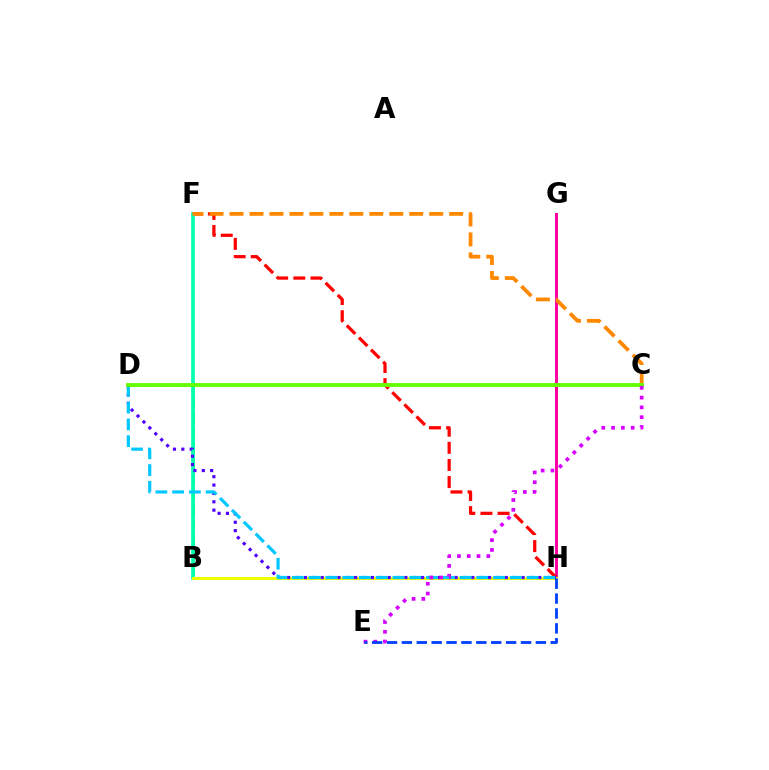{('G', 'H'): [{'color': '#ff00a0', 'line_style': 'solid', 'thickness': 2.13}], ('F', 'H'): [{'color': '#ff0000', 'line_style': 'dashed', 'thickness': 2.33}], ('B', 'D'): [{'color': '#00ff27', 'line_style': 'dashed', 'thickness': 2.08}], ('B', 'F'): [{'color': '#00ffaf', 'line_style': 'solid', 'thickness': 2.65}], ('B', 'H'): [{'color': '#eeff00', 'line_style': 'solid', 'thickness': 2.2}], ('D', 'H'): [{'color': '#4f00ff', 'line_style': 'dotted', 'thickness': 2.27}, {'color': '#00c7ff', 'line_style': 'dashed', 'thickness': 2.28}], ('C', 'F'): [{'color': '#ff8800', 'line_style': 'dashed', 'thickness': 2.71}], ('C', 'D'): [{'color': '#66ff00', 'line_style': 'solid', 'thickness': 2.8}], ('C', 'E'): [{'color': '#d600ff', 'line_style': 'dotted', 'thickness': 2.66}], ('E', 'H'): [{'color': '#003fff', 'line_style': 'dashed', 'thickness': 2.02}]}